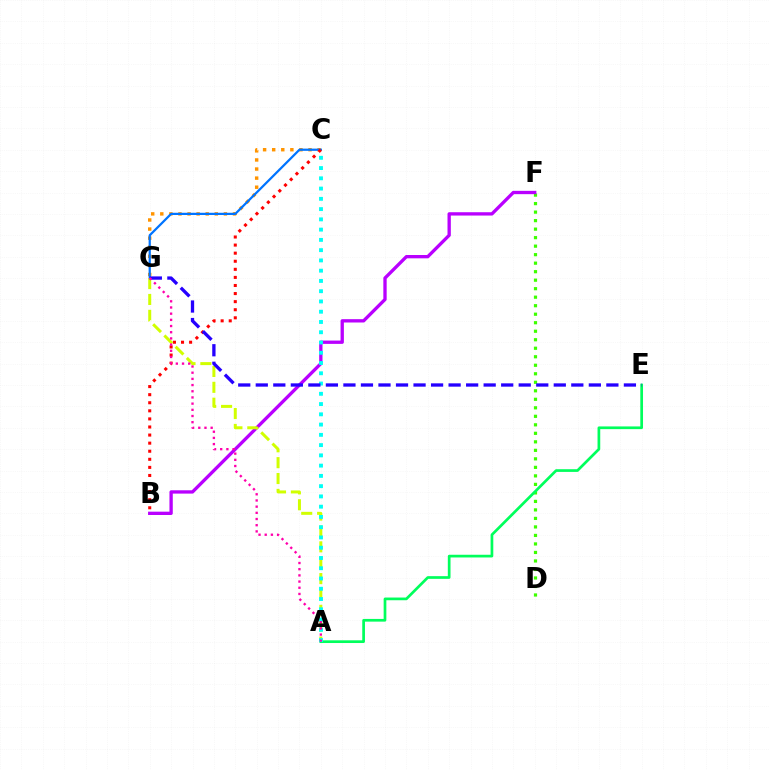{('C', 'G'): [{'color': '#ff9400', 'line_style': 'dotted', 'thickness': 2.47}, {'color': '#0074ff', 'line_style': 'solid', 'thickness': 1.61}], ('D', 'F'): [{'color': '#3dff00', 'line_style': 'dotted', 'thickness': 2.31}], ('B', 'F'): [{'color': '#b900ff', 'line_style': 'solid', 'thickness': 2.39}], ('A', 'E'): [{'color': '#00ff5c', 'line_style': 'solid', 'thickness': 1.95}], ('B', 'C'): [{'color': '#ff0000', 'line_style': 'dotted', 'thickness': 2.2}], ('A', 'G'): [{'color': '#d1ff00', 'line_style': 'dashed', 'thickness': 2.16}, {'color': '#ff00ac', 'line_style': 'dotted', 'thickness': 1.68}], ('A', 'C'): [{'color': '#00fff6', 'line_style': 'dotted', 'thickness': 2.79}], ('E', 'G'): [{'color': '#2500ff', 'line_style': 'dashed', 'thickness': 2.38}]}